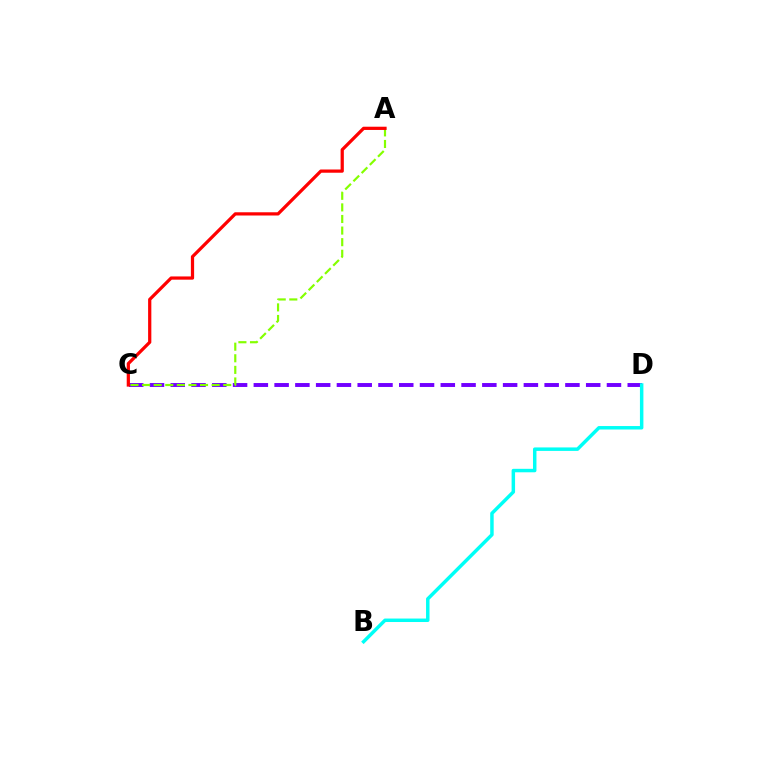{('C', 'D'): [{'color': '#7200ff', 'line_style': 'dashed', 'thickness': 2.82}], ('A', 'C'): [{'color': '#84ff00', 'line_style': 'dashed', 'thickness': 1.57}, {'color': '#ff0000', 'line_style': 'solid', 'thickness': 2.33}], ('B', 'D'): [{'color': '#00fff6', 'line_style': 'solid', 'thickness': 2.5}]}